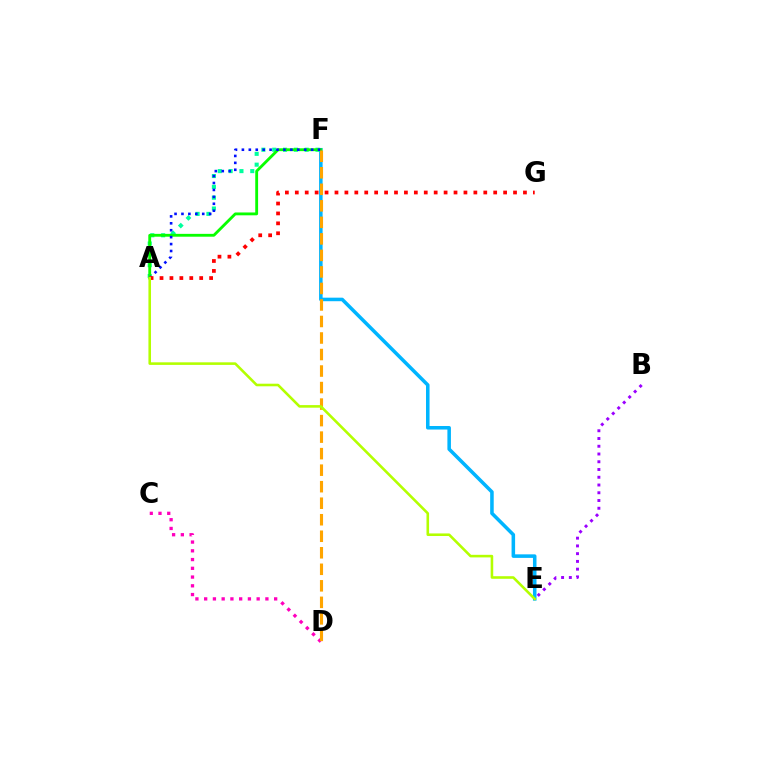{('E', 'F'): [{'color': '#00b5ff', 'line_style': 'solid', 'thickness': 2.55}], ('A', 'F'): [{'color': '#00ff9d', 'line_style': 'dotted', 'thickness': 2.94}, {'color': '#08ff00', 'line_style': 'solid', 'thickness': 2.05}, {'color': '#0010ff', 'line_style': 'dotted', 'thickness': 1.88}], ('C', 'D'): [{'color': '#ff00bd', 'line_style': 'dotted', 'thickness': 2.38}], ('D', 'F'): [{'color': '#ffa500', 'line_style': 'dashed', 'thickness': 2.24}], ('B', 'E'): [{'color': '#9b00ff', 'line_style': 'dotted', 'thickness': 2.11}], ('A', 'G'): [{'color': '#ff0000', 'line_style': 'dotted', 'thickness': 2.7}], ('A', 'E'): [{'color': '#b3ff00', 'line_style': 'solid', 'thickness': 1.86}]}